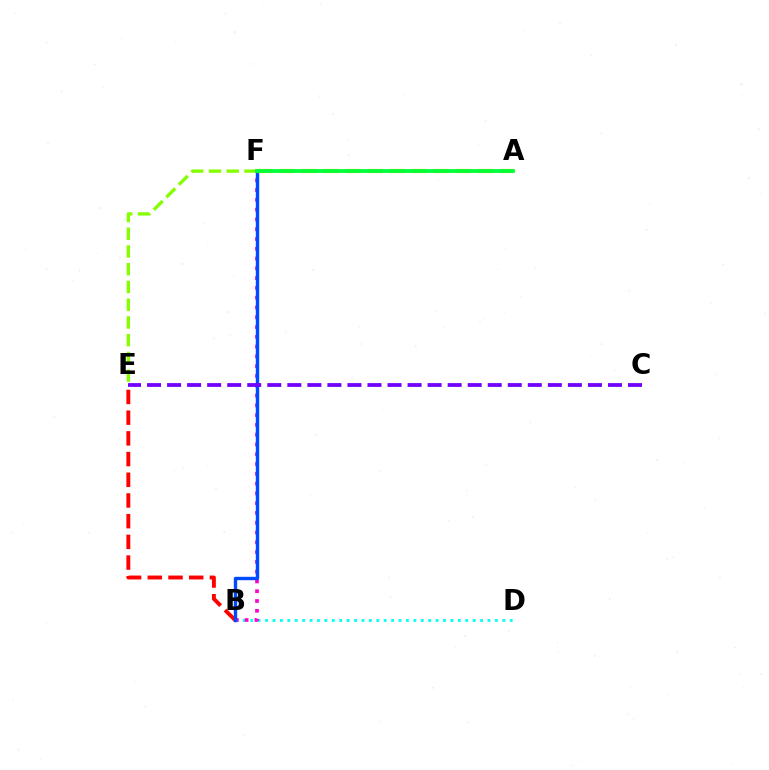{('B', 'E'): [{'color': '#ff0000', 'line_style': 'dashed', 'thickness': 2.81}], ('B', 'D'): [{'color': '#00fff6', 'line_style': 'dotted', 'thickness': 2.01}], ('B', 'F'): [{'color': '#ff00cf', 'line_style': 'dotted', 'thickness': 2.66}, {'color': '#004bff', 'line_style': 'solid', 'thickness': 2.45}], ('E', 'F'): [{'color': '#84ff00', 'line_style': 'dashed', 'thickness': 2.41}], ('A', 'F'): [{'color': '#ffbd00', 'line_style': 'dashed', 'thickness': 3.0}, {'color': '#00ff39', 'line_style': 'solid', 'thickness': 2.72}], ('C', 'E'): [{'color': '#7200ff', 'line_style': 'dashed', 'thickness': 2.72}]}